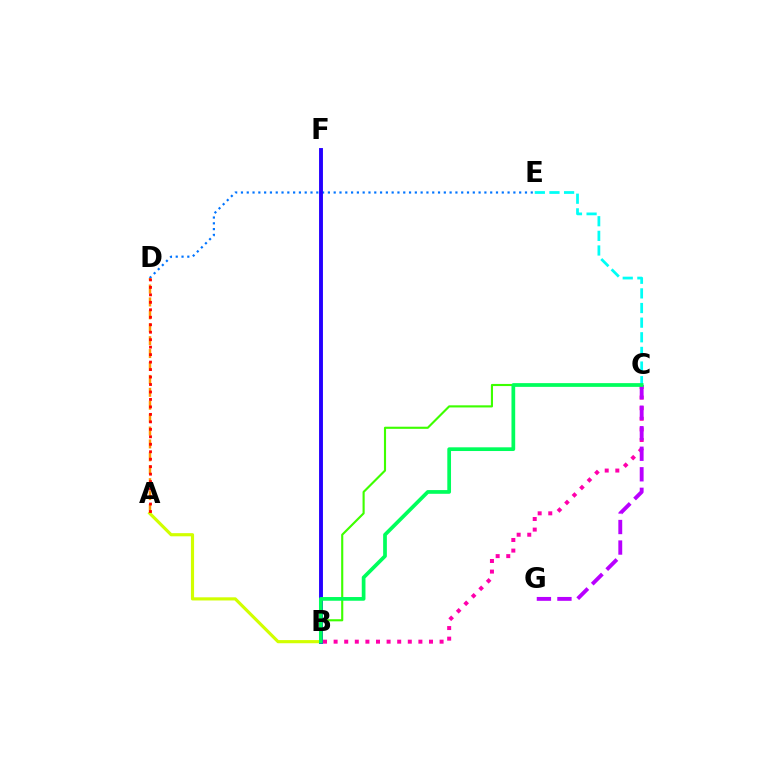{('A', 'B'): [{'color': '#d1ff00', 'line_style': 'solid', 'thickness': 2.27}], ('B', 'C'): [{'color': '#3dff00', 'line_style': 'solid', 'thickness': 1.53}, {'color': '#ff00ac', 'line_style': 'dotted', 'thickness': 2.88}, {'color': '#00ff5c', 'line_style': 'solid', 'thickness': 2.67}], ('D', 'E'): [{'color': '#0074ff', 'line_style': 'dotted', 'thickness': 1.57}], ('B', 'F'): [{'color': '#2500ff', 'line_style': 'solid', 'thickness': 2.8}], ('C', 'E'): [{'color': '#00fff6', 'line_style': 'dashed', 'thickness': 1.99}], ('C', 'G'): [{'color': '#b900ff', 'line_style': 'dashed', 'thickness': 2.79}], ('A', 'D'): [{'color': '#ff9400', 'line_style': 'dashed', 'thickness': 1.75}, {'color': '#ff0000', 'line_style': 'dotted', 'thickness': 2.03}]}